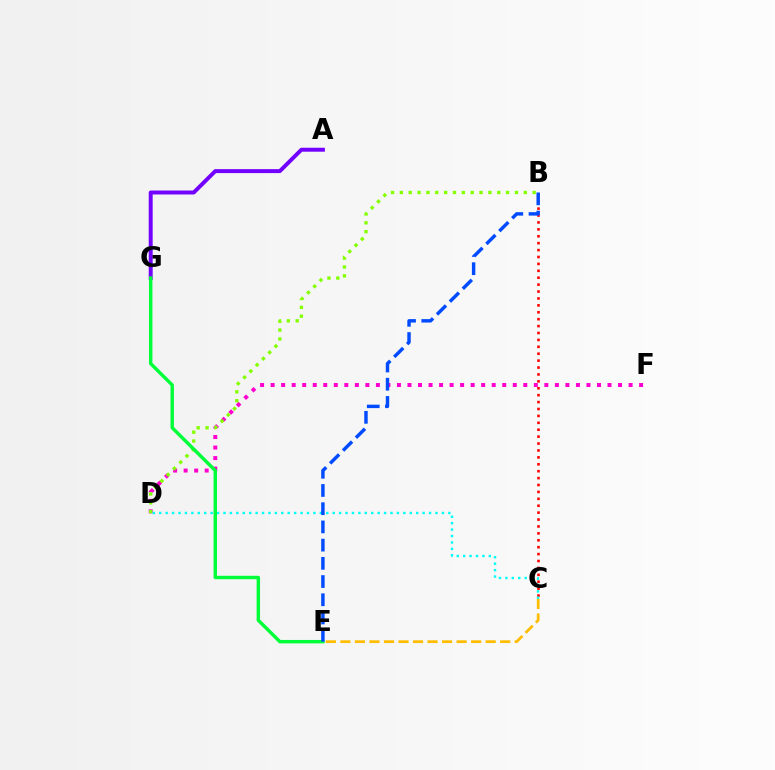{('D', 'F'): [{'color': '#ff00cf', 'line_style': 'dotted', 'thickness': 2.86}], ('B', 'C'): [{'color': '#ff0000', 'line_style': 'dotted', 'thickness': 1.88}], ('B', 'D'): [{'color': '#84ff00', 'line_style': 'dotted', 'thickness': 2.41}], ('C', 'D'): [{'color': '#00fff6', 'line_style': 'dotted', 'thickness': 1.75}], ('A', 'G'): [{'color': '#7200ff', 'line_style': 'solid', 'thickness': 2.84}], ('C', 'E'): [{'color': '#ffbd00', 'line_style': 'dashed', 'thickness': 1.97}], ('E', 'G'): [{'color': '#00ff39', 'line_style': 'solid', 'thickness': 2.47}], ('B', 'E'): [{'color': '#004bff', 'line_style': 'dashed', 'thickness': 2.47}]}